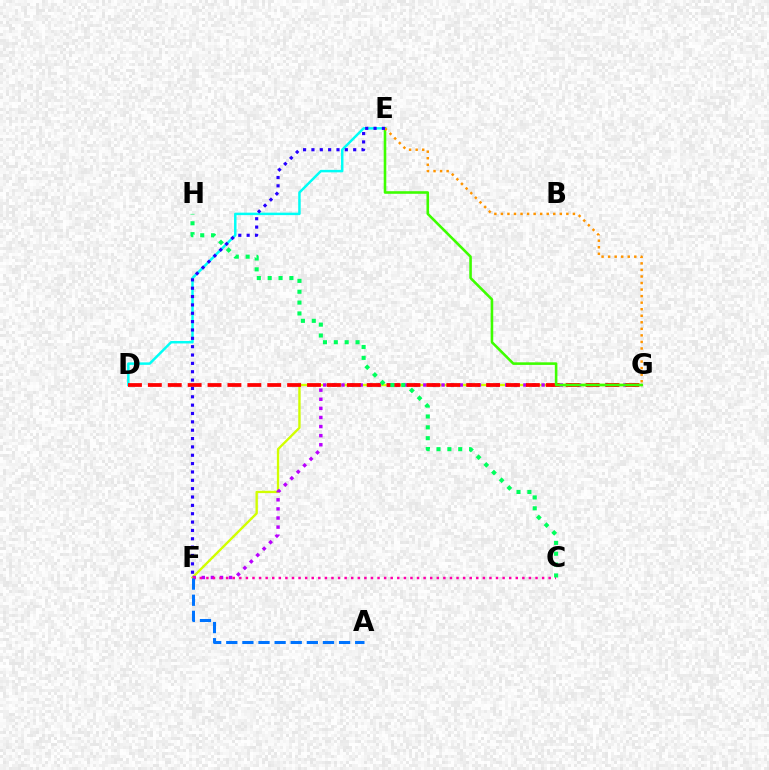{('F', 'G'): [{'color': '#d1ff00', 'line_style': 'solid', 'thickness': 1.7}, {'color': '#b900ff', 'line_style': 'dotted', 'thickness': 2.47}], ('C', 'F'): [{'color': '#ff00ac', 'line_style': 'dotted', 'thickness': 1.79}], ('A', 'F'): [{'color': '#0074ff', 'line_style': 'dashed', 'thickness': 2.19}], ('D', 'E'): [{'color': '#00fff6', 'line_style': 'solid', 'thickness': 1.78}], ('D', 'G'): [{'color': '#ff0000', 'line_style': 'dashed', 'thickness': 2.7}], ('E', 'G'): [{'color': '#3dff00', 'line_style': 'solid', 'thickness': 1.86}, {'color': '#ff9400', 'line_style': 'dotted', 'thickness': 1.78}], ('C', 'H'): [{'color': '#00ff5c', 'line_style': 'dotted', 'thickness': 2.95}], ('E', 'F'): [{'color': '#2500ff', 'line_style': 'dotted', 'thickness': 2.27}]}